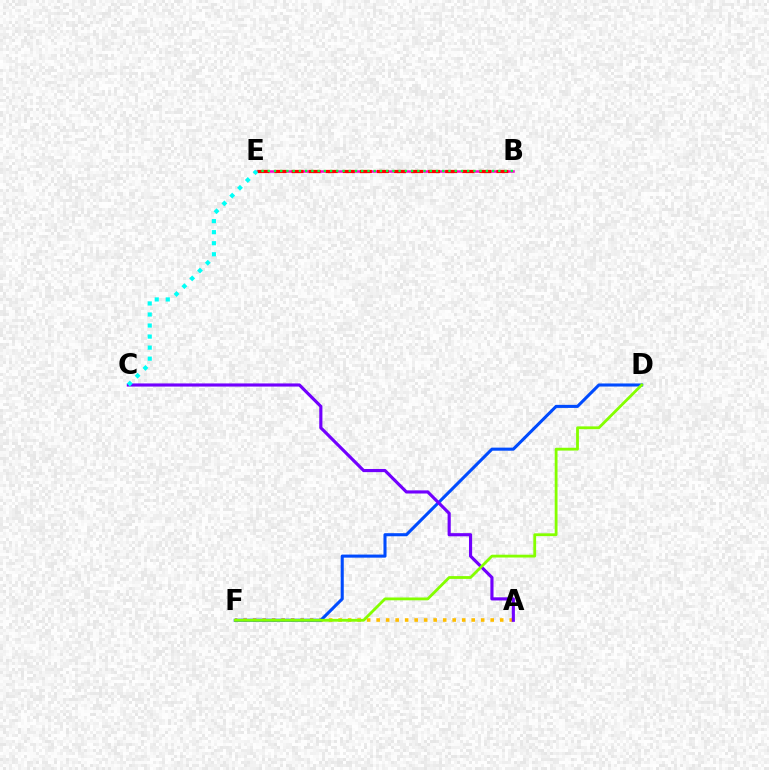{('A', 'F'): [{'color': '#ffbd00', 'line_style': 'dotted', 'thickness': 2.58}], ('B', 'E'): [{'color': '#ff00cf', 'line_style': 'solid', 'thickness': 1.81}, {'color': '#ff0000', 'line_style': 'dashed', 'thickness': 2.32}, {'color': '#00ff39', 'line_style': 'dotted', 'thickness': 1.69}], ('D', 'F'): [{'color': '#004bff', 'line_style': 'solid', 'thickness': 2.21}, {'color': '#84ff00', 'line_style': 'solid', 'thickness': 2.02}], ('A', 'C'): [{'color': '#7200ff', 'line_style': 'solid', 'thickness': 2.26}], ('C', 'E'): [{'color': '#00fff6', 'line_style': 'dotted', 'thickness': 3.0}]}